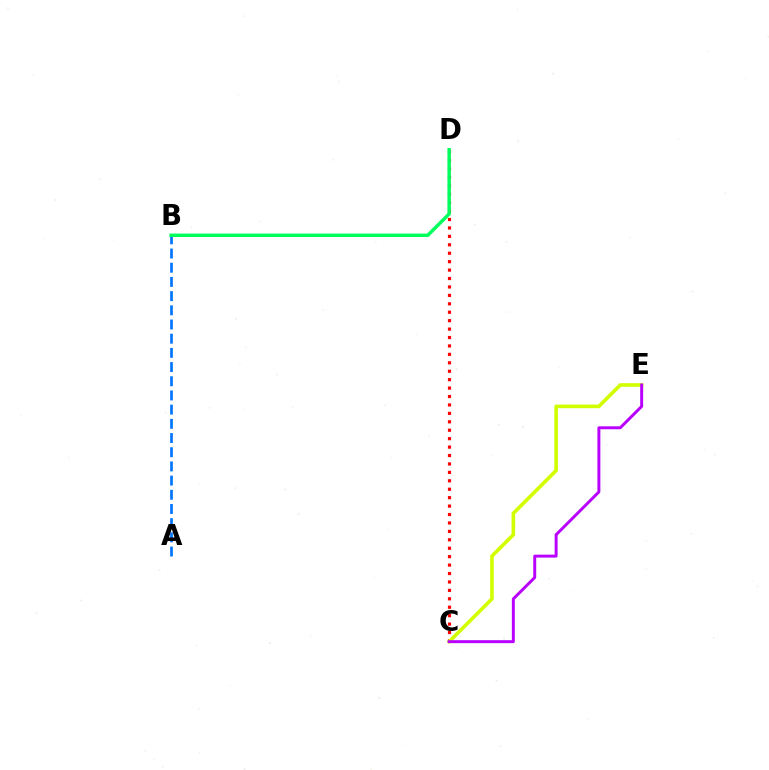{('C', 'D'): [{'color': '#ff0000', 'line_style': 'dotted', 'thickness': 2.29}], ('A', 'B'): [{'color': '#0074ff', 'line_style': 'dashed', 'thickness': 1.93}], ('B', 'D'): [{'color': '#00ff5c', 'line_style': 'solid', 'thickness': 2.48}], ('C', 'E'): [{'color': '#d1ff00', 'line_style': 'solid', 'thickness': 2.61}, {'color': '#b900ff', 'line_style': 'solid', 'thickness': 2.12}]}